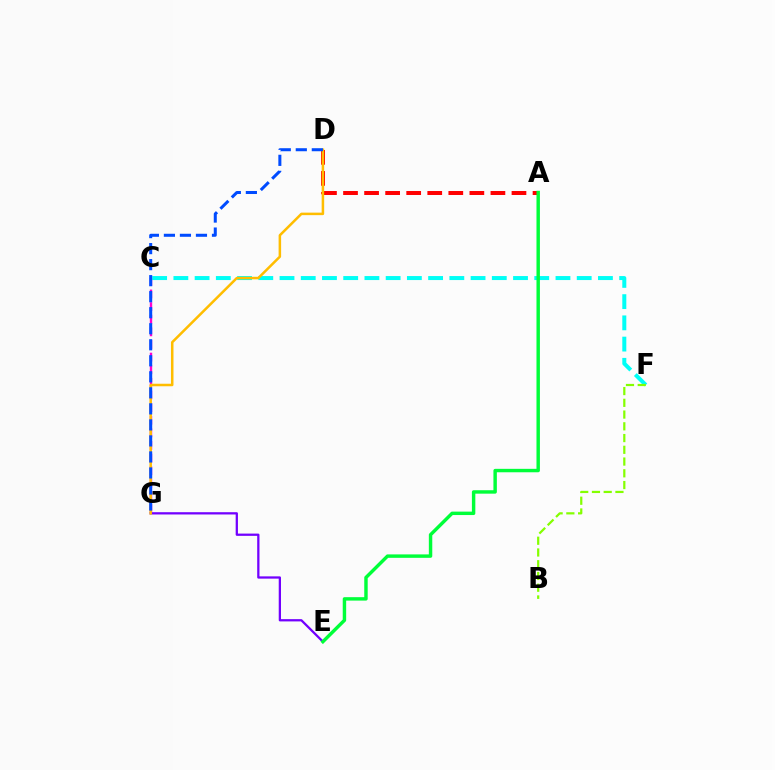{('A', 'D'): [{'color': '#ff0000', 'line_style': 'dashed', 'thickness': 2.86}], ('C', 'G'): [{'color': '#ff00cf', 'line_style': 'dashed', 'thickness': 1.72}], ('E', 'G'): [{'color': '#7200ff', 'line_style': 'solid', 'thickness': 1.63}], ('C', 'F'): [{'color': '#00fff6', 'line_style': 'dashed', 'thickness': 2.88}], ('D', 'G'): [{'color': '#ffbd00', 'line_style': 'solid', 'thickness': 1.81}, {'color': '#004bff', 'line_style': 'dashed', 'thickness': 2.18}], ('B', 'F'): [{'color': '#84ff00', 'line_style': 'dashed', 'thickness': 1.6}], ('A', 'E'): [{'color': '#00ff39', 'line_style': 'solid', 'thickness': 2.47}]}